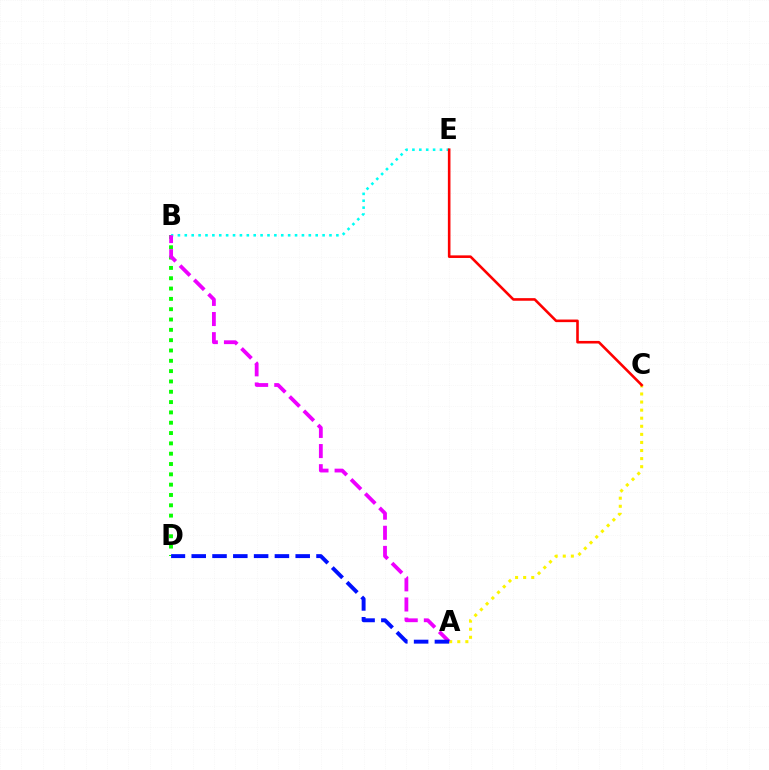{('B', 'D'): [{'color': '#08ff00', 'line_style': 'dotted', 'thickness': 2.8}], ('A', 'C'): [{'color': '#fcf500', 'line_style': 'dotted', 'thickness': 2.19}], ('B', 'E'): [{'color': '#00fff6', 'line_style': 'dotted', 'thickness': 1.87}], ('A', 'B'): [{'color': '#ee00ff', 'line_style': 'dashed', 'thickness': 2.74}], ('A', 'D'): [{'color': '#0010ff', 'line_style': 'dashed', 'thickness': 2.83}], ('C', 'E'): [{'color': '#ff0000', 'line_style': 'solid', 'thickness': 1.87}]}